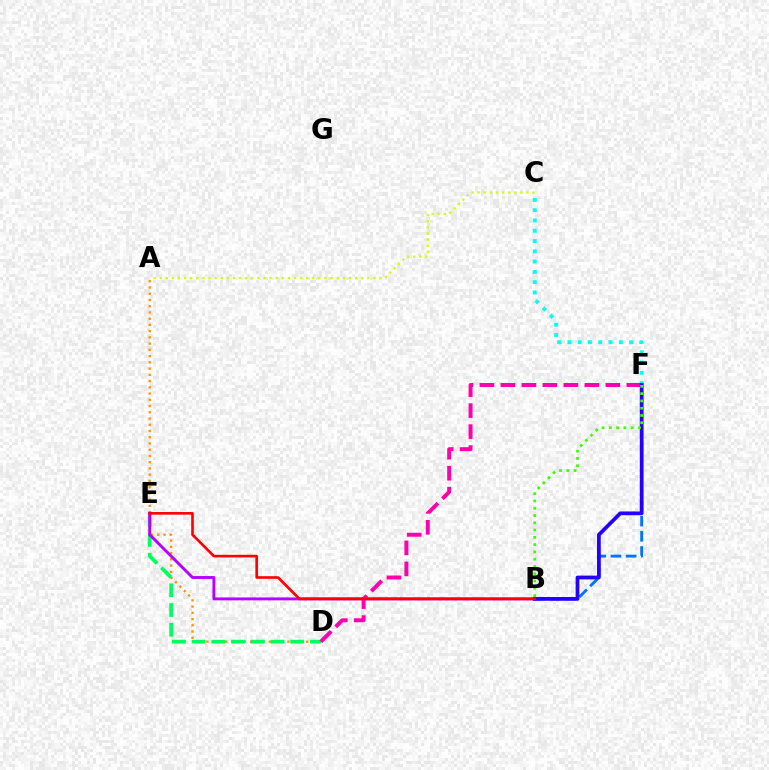{('C', 'F'): [{'color': '#00fff6', 'line_style': 'dotted', 'thickness': 2.79}], ('B', 'F'): [{'color': '#0074ff', 'line_style': 'dashed', 'thickness': 2.06}, {'color': '#2500ff', 'line_style': 'solid', 'thickness': 2.71}, {'color': '#3dff00', 'line_style': 'dotted', 'thickness': 1.98}], ('A', 'D'): [{'color': '#ff9400', 'line_style': 'dotted', 'thickness': 1.7}], ('D', 'E'): [{'color': '#00ff5c', 'line_style': 'dashed', 'thickness': 2.68}], ('B', 'E'): [{'color': '#b900ff', 'line_style': 'solid', 'thickness': 2.1}, {'color': '#ff0000', 'line_style': 'solid', 'thickness': 1.89}], ('D', 'F'): [{'color': '#ff00ac', 'line_style': 'dashed', 'thickness': 2.85}], ('A', 'C'): [{'color': '#d1ff00', 'line_style': 'dotted', 'thickness': 1.66}]}